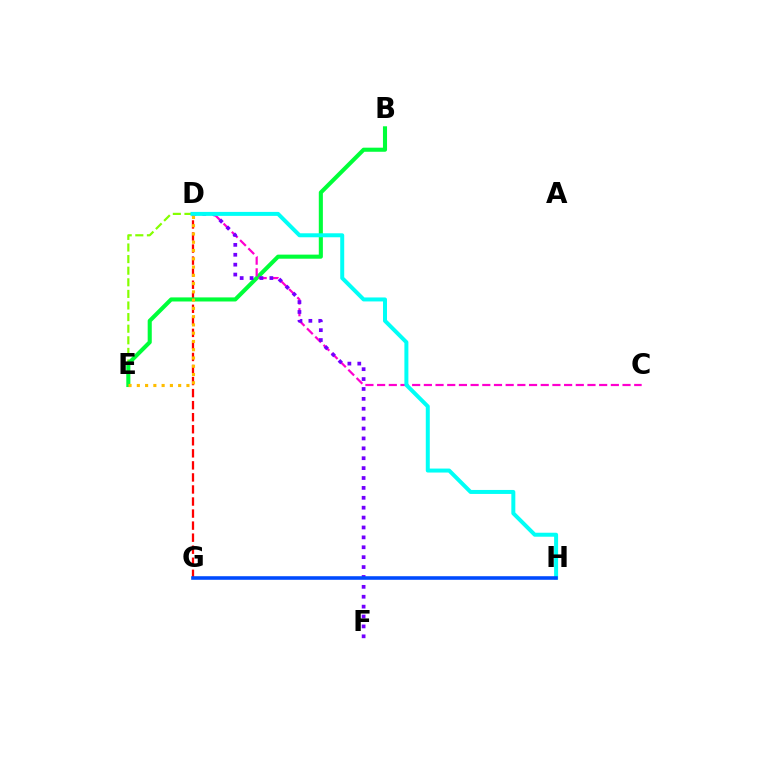{('D', 'E'): [{'color': '#84ff00', 'line_style': 'dashed', 'thickness': 1.58}, {'color': '#ffbd00', 'line_style': 'dotted', 'thickness': 2.25}], ('D', 'G'): [{'color': '#ff0000', 'line_style': 'dashed', 'thickness': 1.64}], ('B', 'E'): [{'color': '#00ff39', 'line_style': 'solid', 'thickness': 2.94}], ('C', 'D'): [{'color': '#ff00cf', 'line_style': 'dashed', 'thickness': 1.59}], ('D', 'F'): [{'color': '#7200ff', 'line_style': 'dotted', 'thickness': 2.69}], ('D', 'H'): [{'color': '#00fff6', 'line_style': 'solid', 'thickness': 2.87}], ('G', 'H'): [{'color': '#004bff', 'line_style': 'solid', 'thickness': 2.57}]}